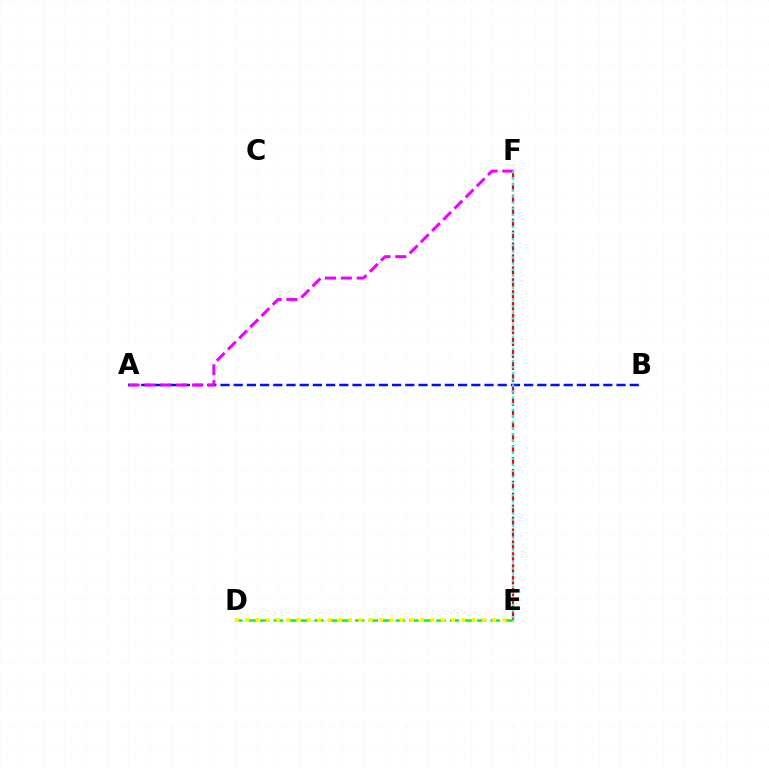{('E', 'F'): [{'color': '#ff0000', 'line_style': 'dashed', 'thickness': 1.62}, {'color': '#00fff6', 'line_style': 'dotted', 'thickness': 1.66}], ('A', 'B'): [{'color': '#0010ff', 'line_style': 'dashed', 'thickness': 1.79}], ('D', 'E'): [{'color': '#08ff00', 'line_style': 'dashed', 'thickness': 1.84}, {'color': '#fcf500', 'line_style': 'dotted', 'thickness': 2.8}], ('A', 'F'): [{'color': '#ee00ff', 'line_style': 'dashed', 'thickness': 2.15}]}